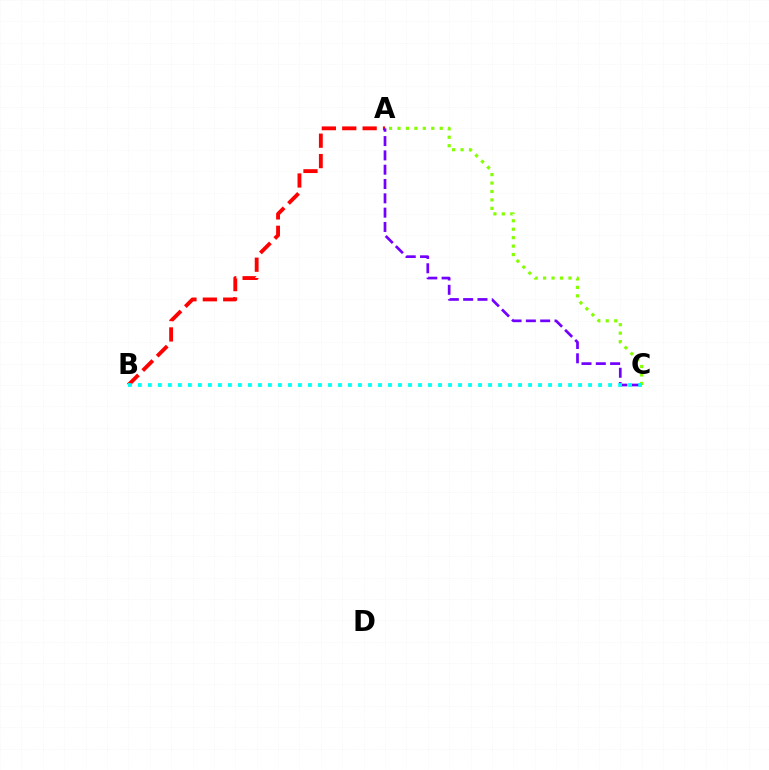{('A', 'B'): [{'color': '#ff0000', 'line_style': 'dashed', 'thickness': 2.77}], ('A', 'C'): [{'color': '#84ff00', 'line_style': 'dotted', 'thickness': 2.29}, {'color': '#7200ff', 'line_style': 'dashed', 'thickness': 1.94}], ('B', 'C'): [{'color': '#00fff6', 'line_style': 'dotted', 'thickness': 2.72}]}